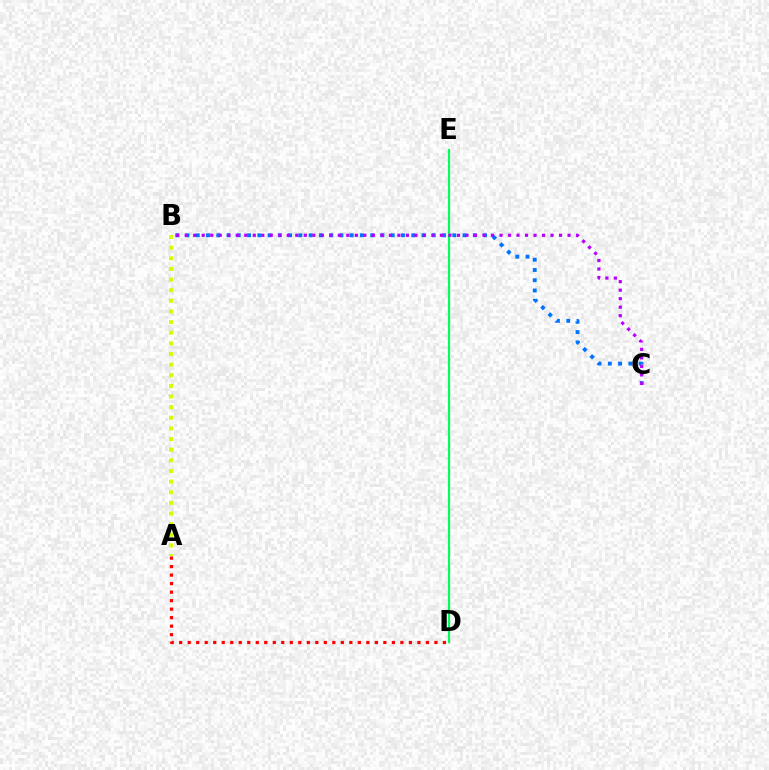{('D', 'E'): [{'color': '#00ff5c', 'line_style': 'solid', 'thickness': 1.56}], ('B', 'C'): [{'color': '#0074ff', 'line_style': 'dotted', 'thickness': 2.79}, {'color': '#b900ff', 'line_style': 'dotted', 'thickness': 2.31}], ('A', 'B'): [{'color': '#d1ff00', 'line_style': 'dotted', 'thickness': 2.89}], ('A', 'D'): [{'color': '#ff0000', 'line_style': 'dotted', 'thickness': 2.31}]}